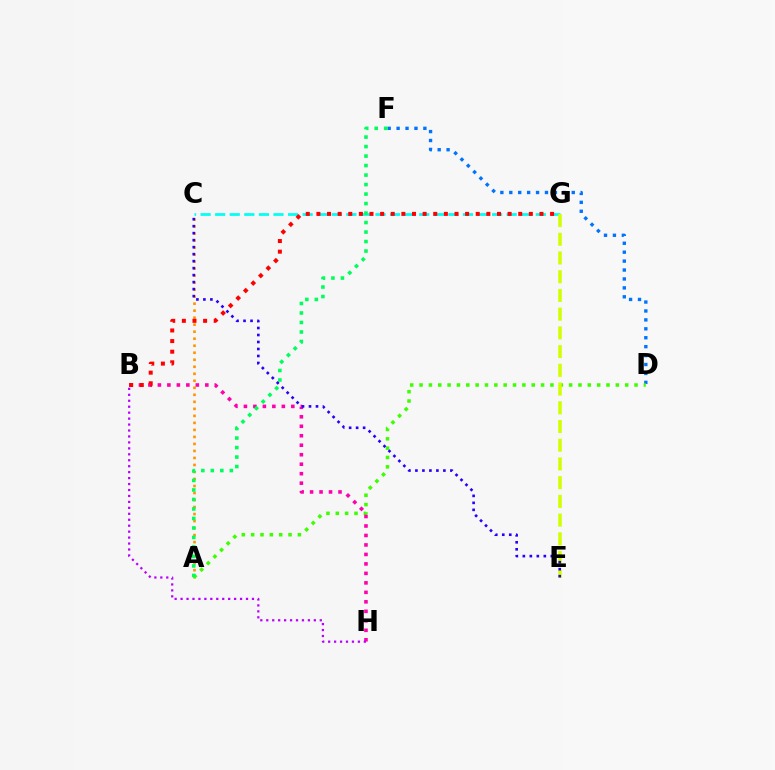{('D', 'F'): [{'color': '#0074ff', 'line_style': 'dotted', 'thickness': 2.42}], ('A', 'C'): [{'color': '#ff9400', 'line_style': 'dotted', 'thickness': 1.91}], ('C', 'G'): [{'color': '#00fff6', 'line_style': 'dashed', 'thickness': 1.98}], ('A', 'D'): [{'color': '#3dff00', 'line_style': 'dotted', 'thickness': 2.54}], ('B', 'H'): [{'color': '#ff00ac', 'line_style': 'dotted', 'thickness': 2.58}, {'color': '#b900ff', 'line_style': 'dotted', 'thickness': 1.62}], ('A', 'F'): [{'color': '#00ff5c', 'line_style': 'dotted', 'thickness': 2.58}], ('E', 'G'): [{'color': '#d1ff00', 'line_style': 'dashed', 'thickness': 2.54}], ('C', 'E'): [{'color': '#2500ff', 'line_style': 'dotted', 'thickness': 1.9}], ('B', 'G'): [{'color': '#ff0000', 'line_style': 'dotted', 'thickness': 2.89}]}